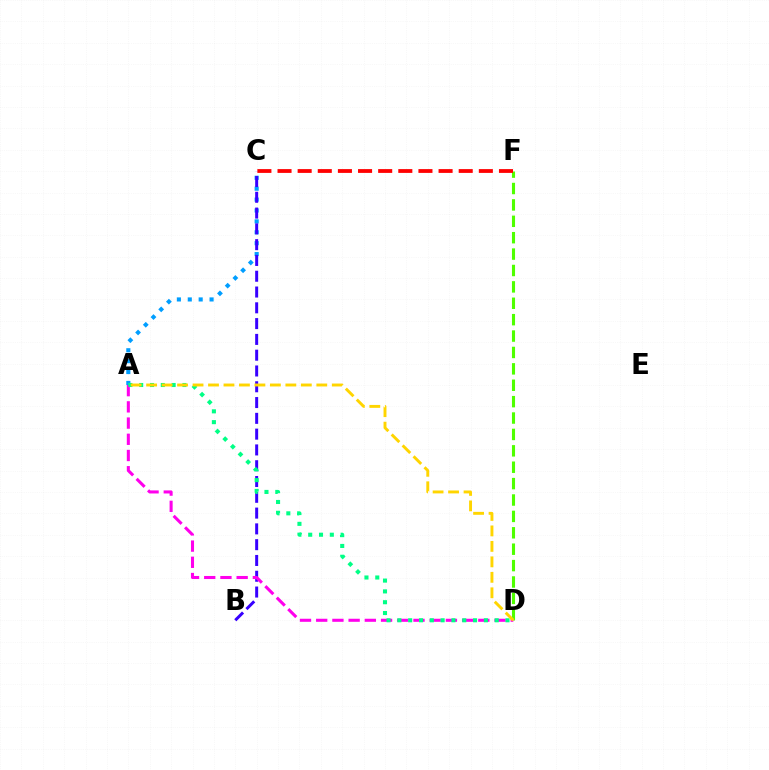{('A', 'C'): [{'color': '#009eff', 'line_style': 'dotted', 'thickness': 2.96}], ('D', 'F'): [{'color': '#4fff00', 'line_style': 'dashed', 'thickness': 2.23}], ('C', 'F'): [{'color': '#ff0000', 'line_style': 'dashed', 'thickness': 2.73}], ('B', 'C'): [{'color': '#3700ff', 'line_style': 'dashed', 'thickness': 2.15}], ('A', 'D'): [{'color': '#ff00ed', 'line_style': 'dashed', 'thickness': 2.2}, {'color': '#00ff86', 'line_style': 'dotted', 'thickness': 2.94}, {'color': '#ffd500', 'line_style': 'dashed', 'thickness': 2.1}]}